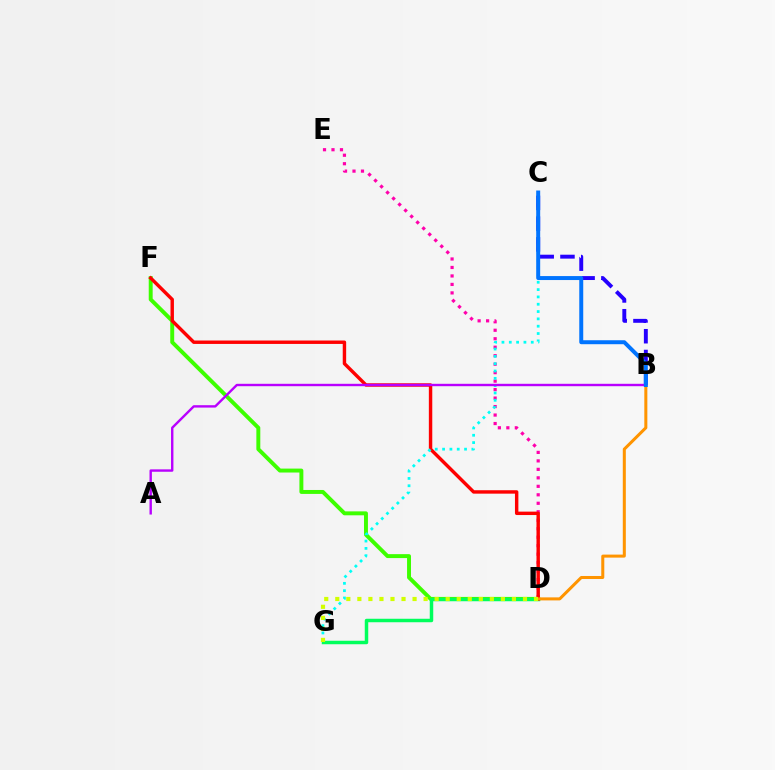{('B', 'C'): [{'color': '#2500ff', 'line_style': 'dashed', 'thickness': 2.82}, {'color': '#0074ff', 'line_style': 'solid', 'thickness': 2.86}], ('D', 'F'): [{'color': '#3dff00', 'line_style': 'solid', 'thickness': 2.83}, {'color': '#ff0000', 'line_style': 'solid', 'thickness': 2.46}], ('D', 'E'): [{'color': '#ff00ac', 'line_style': 'dotted', 'thickness': 2.3}], ('D', 'G'): [{'color': '#00ff5c', 'line_style': 'solid', 'thickness': 2.5}, {'color': '#d1ff00', 'line_style': 'dotted', 'thickness': 3.0}], ('C', 'G'): [{'color': '#00fff6', 'line_style': 'dotted', 'thickness': 1.99}], ('A', 'B'): [{'color': '#b900ff', 'line_style': 'solid', 'thickness': 1.73}], ('B', 'D'): [{'color': '#ff9400', 'line_style': 'solid', 'thickness': 2.18}]}